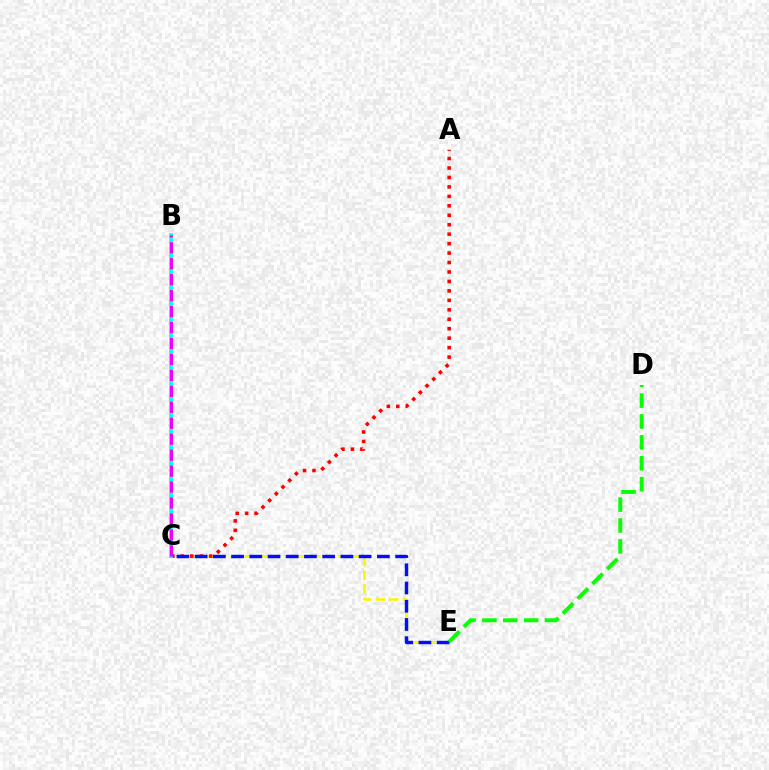{('C', 'E'): [{'color': '#fcf500', 'line_style': 'dashed', 'thickness': 1.82}, {'color': '#0010ff', 'line_style': 'dashed', 'thickness': 2.48}], ('A', 'C'): [{'color': '#ff0000', 'line_style': 'dotted', 'thickness': 2.57}], ('B', 'C'): [{'color': '#00fff6', 'line_style': 'solid', 'thickness': 2.74}, {'color': '#ee00ff', 'line_style': 'dashed', 'thickness': 2.17}], ('D', 'E'): [{'color': '#08ff00', 'line_style': 'dashed', 'thickness': 2.84}]}